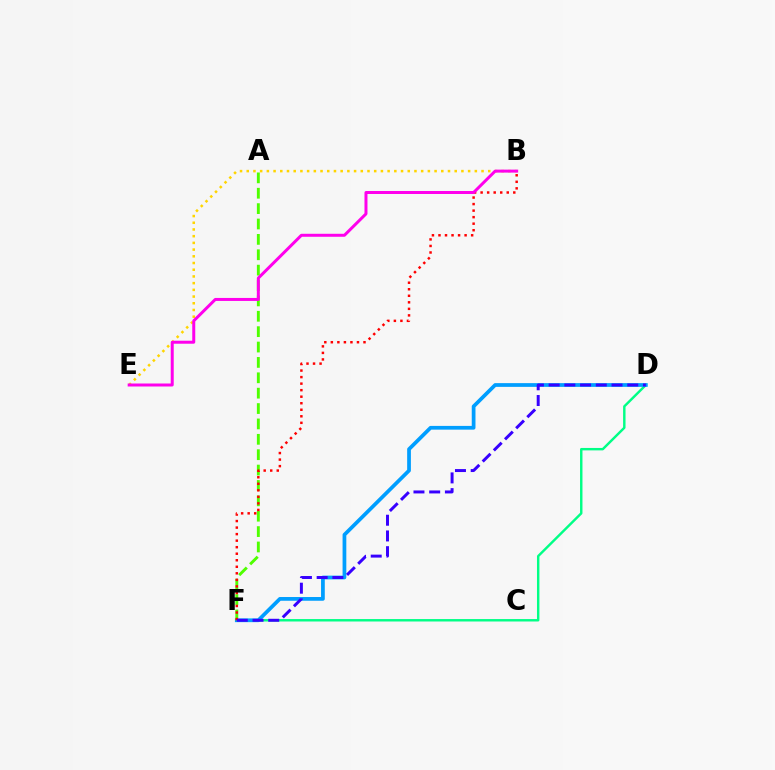{('D', 'F'): [{'color': '#00ff86', 'line_style': 'solid', 'thickness': 1.75}, {'color': '#009eff', 'line_style': 'solid', 'thickness': 2.69}, {'color': '#3700ff', 'line_style': 'dashed', 'thickness': 2.14}], ('B', 'E'): [{'color': '#ffd500', 'line_style': 'dotted', 'thickness': 1.82}, {'color': '#ff00ed', 'line_style': 'solid', 'thickness': 2.16}], ('A', 'F'): [{'color': '#4fff00', 'line_style': 'dashed', 'thickness': 2.09}], ('B', 'F'): [{'color': '#ff0000', 'line_style': 'dotted', 'thickness': 1.77}]}